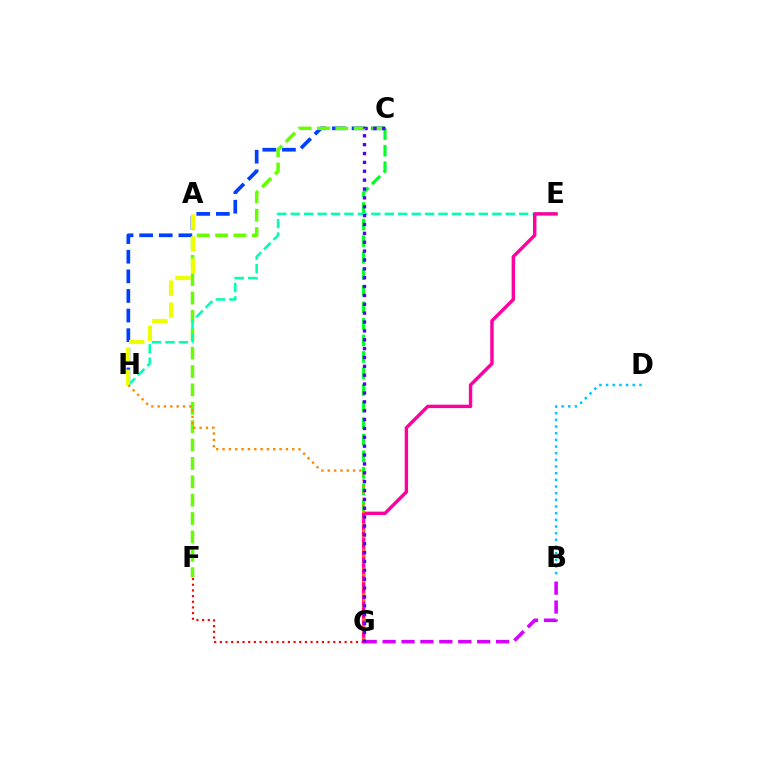{('B', 'D'): [{'color': '#00c7ff', 'line_style': 'dotted', 'thickness': 1.81}], ('C', 'H'): [{'color': '#003fff', 'line_style': 'dashed', 'thickness': 2.67}], ('B', 'G'): [{'color': '#d600ff', 'line_style': 'dashed', 'thickness': 2.57}], ('F', 'G'): [{'color': '#ff0000', 'line_style': 'dotted', 'thickness': 1.54}], ('C', 'F'): [{'color': '#66ff00', 'line_style': 'dashed', 'thickness': 2.5}], ('C', 'G'): [{'color': '#00ff27', 'line_style': 'dashed', 'thickness': 2.25}, {'color': '#4f00ff', 'line_style': 'dotted', 'thickness': 2.41}], ('E', 'H'): [{'color': '#00ffaf', 'line_style': 'dashed', 'thickness': 1.83}], ('A', 'H'): [{'color': '#eeff00', 'line_style': 'dashed', 'thickness': 2.99}], ('E', 'G'): [{'color': '#ff00a0', 'line_style': 'solid', 'thickness': 2.46}], ('G', 'H'): [{'color': '#ff8800', 'line_style': 'dotted', 'thickness': 1.72}]}